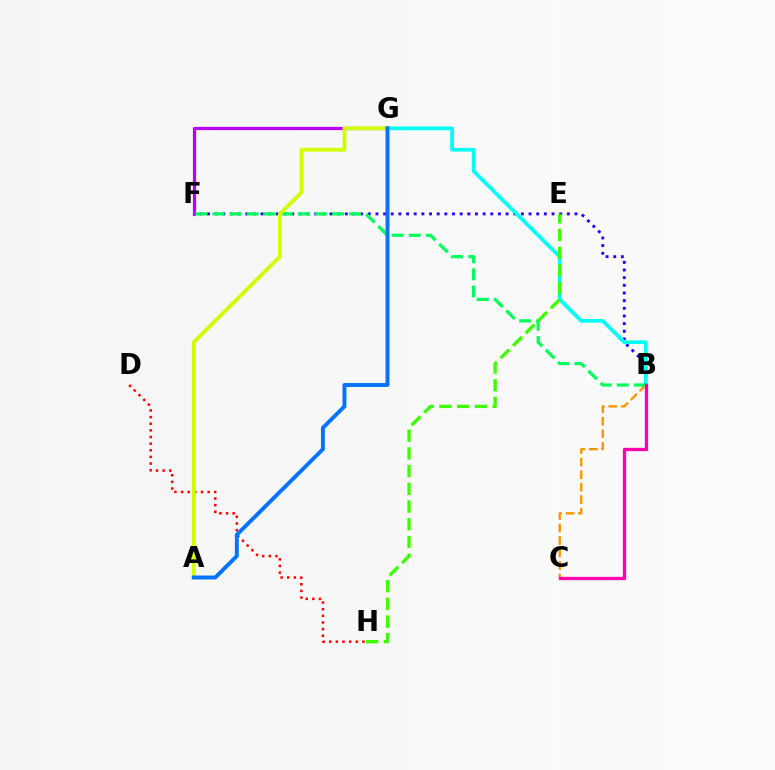{('B', 'F'): [{'color': '#2500ff', 'line_style': 'dotted', 'thickness': 2.08}, {'color': '#00ff5c', 'line_style': 'dashed', 'thickness': 2.32}], ('D', 'H'): [{'color': '#ff0000', 'line_style': 'dotted', 'thickness': 1.8}], ('B', 'C'): [{'color': '#ff9400', 'line_style': 'dashed', 'thickness': 1.7}, {'color': '#ff00ac', 'line_style': 'solid', 'thickness': 2.39}], ('F', 'G'): [{'color': '#b900ff', 'line_style': 'solid', 'thickness': 2.31}], ('B', 'G'): [{'color': '#00fff6', 'line_style': 'solid', 'thickness': 2.69}], ('A', 'G'): [{'color': '#d1ff00', 'line_style': 'solid', 'thickness': 2.73}, {'color': '#0074ff', 'line_style': 'solid', 'thickness': 2.82}], ('E', 'H'): [{'color': '#3dff00', 'line_style': 'dashed', 'thickness': 2.41}]}